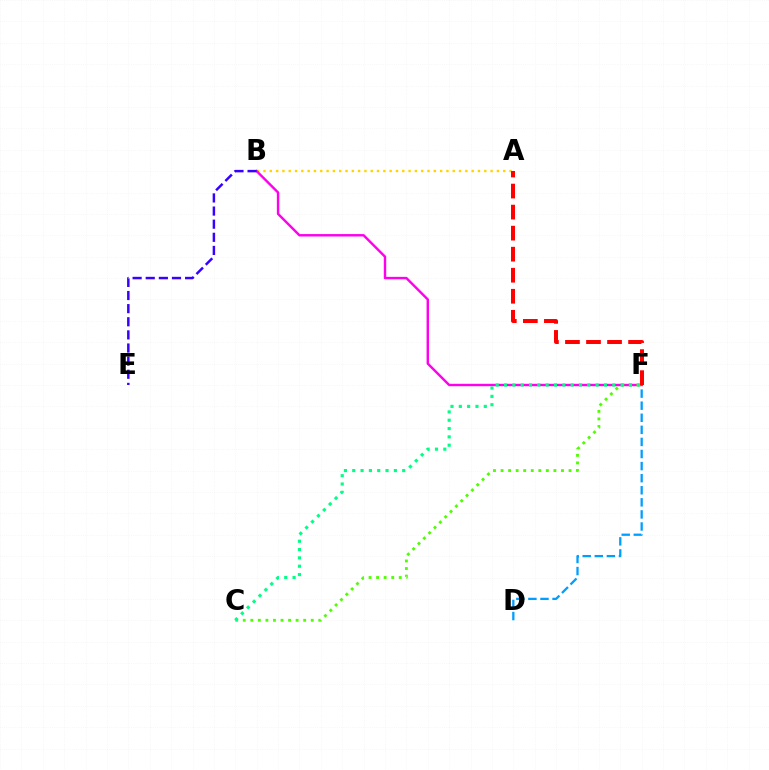{('D', 'F'): [{'color': '#009eff', 'line_style': 'dashed', 'thickness': 1.64}], ('A', 'B'): [{'color': '#ffd500', 'line_style': 'dotted', 'thickness': 1.71}], ('B', 'F'): [{'color': '#ff00ed', 'line_style': 'solid', 'thickness': 1.75}], ('B', 'E'): [{'color': '#3700ff', 'line_style': 'dashed', 'thickness': 1.78}], ('C', 'F'): [{'color': '#4fff00', 'line_style': 'dotted', 'thickness': 2.05}, {'color': '#00ff86', 'line_style': 'dotted', 'thickness': 2.26}], ('A', 'F'): [{'color': '#ff0000', 'line_style': 'dashed', 'thickness': 2.86}]}